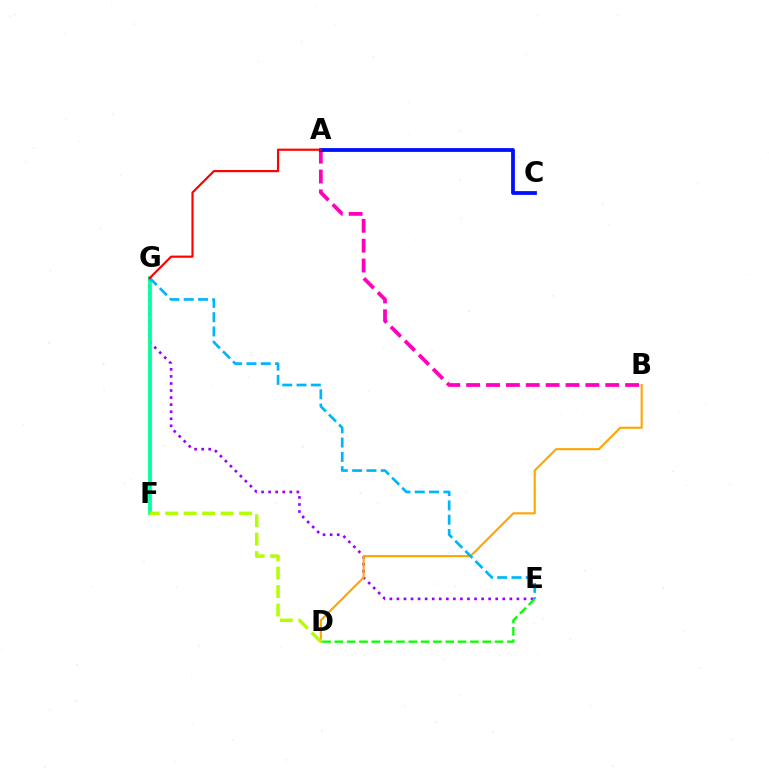{('E', 'G'): [{'color': '#9b00ff', 'line_style': 'dotted', 'thickness': 1.92}, {'color': '#00b5ff', 'line_style': 'dashed', 'thickness': 1.94}], ('F', 'G'): [{'color': '#00ff9d', 'line_style': 'solid', 'thickness': 2.68}], ('D', 'E'): [{'color': '#08ff00', 'line_style': 'dashed', 'thickness': 1.67}], ('B', 'D'): [{'color': '#ffa500', 'line_style': 'solid', 'thickness': 1.52}], ('A', 'B'): [{'color': '#ff00bd', 'line_style': 'dashed', 'thickness': 2.7}], ('D', 'F'): [{'color': '#b3ff00', 'line_style': 'dashed', 'thickness': 2.51}], ('A', 'C'): [{'color': '#0010ff', 'line_style': 'solid', 'thickness': 2.73}], ('A', 'G'): [{'color': '#ff0000', 'line_style': 'solid', 'thickness': 1.56}]}